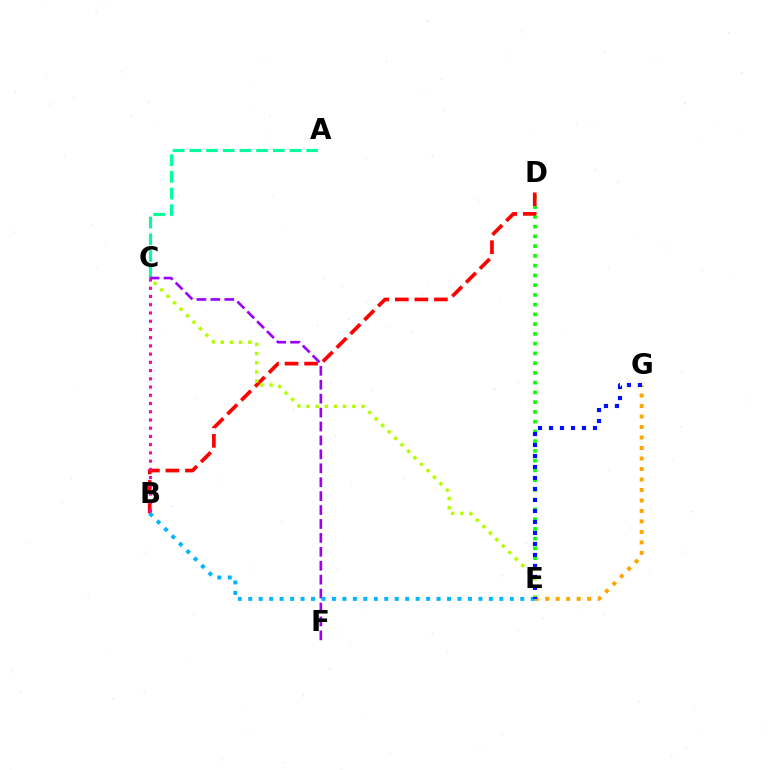{('D', 'E'): [{'color': '#08ff00', 'line_style': 'dotted', 'thickness': 2.65}], ('E', 'G'): [{'color': '#ffa500', 'line_style': 'dotted', 'thickness': 2.85}, {'color': '#0010ff', 'line_style': 'dotted', 'thickness': 2.99}], ('A', 'C'): [{'color': '#00ff9d', 'line_style': 'dashed', 'thickness': 2.27}], ('B', 'D'): [{'color': '#ff0000', 'line_style': 'dashed', 'thickness': 2.66}], ('C', 'F'): [{'color': '#9b00ff', 'line_style': 'dashed', 'thickness': 1.89}], ('B', 'E'): [{'color': '#00b5ff', 'line_style': 'dotted', 'thickness': 2.84}], ('B', 'C'): [{'color': '#ff00bd', 'line_style': 'dotted', 'thickness': 2.24}], ('C', 'E'): [{'color': '#b3ff00', 'line_style': 'dotted', 'thickness': 2.49}]}